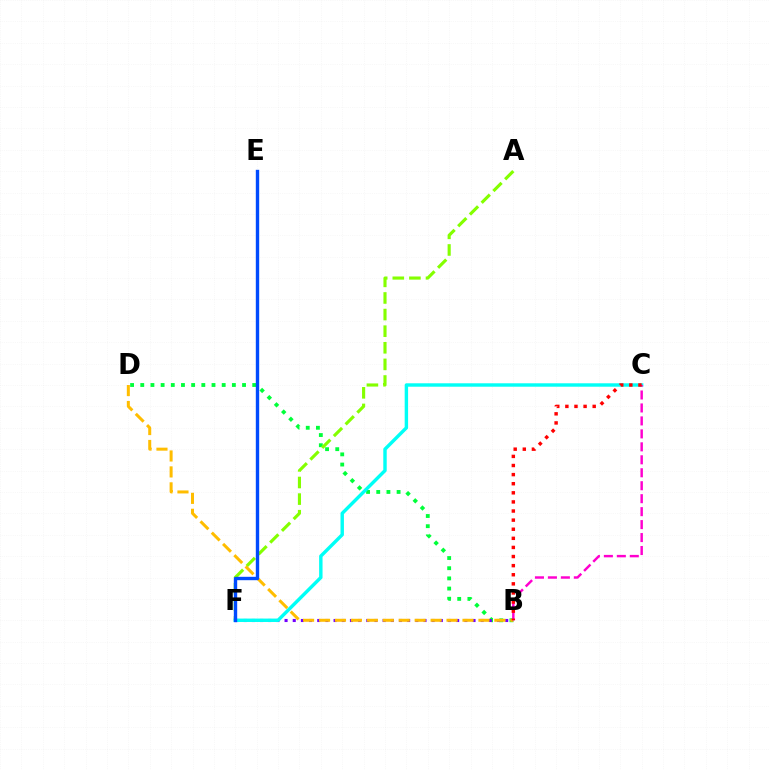{('B', 'D'): [{'color': '#00ff39', 'line_style': 'dotted', 'thickness': 2.77}, {'color': '#ffbd00', 'line_style': 'dashed', 'thickness': 2.17}], ('A', 'F'): [{'color': '#84ff00', 'line_style': 'dashed', 'thickness': 2.26}], ('B', 'F'): [{'color': '#7200ff', 'line_style': 'dotted', 'thickness': 2.22}], ('C', 'F'): [{'color': '#00fff6', 'line_style': 'solid', 'thickness': 2.46}], ('E', 'F'): [{'color': '#004bff', 'line_style': 'solid', 'thickness': 2.44}], ('B', 'C'): [{'color': '#ff00cf', 'line_style': 'dashed', 'thickness': 1.76}, {'color': '#ff0000', 'line_style': 'dotted', 'thickness': 2.47}]}